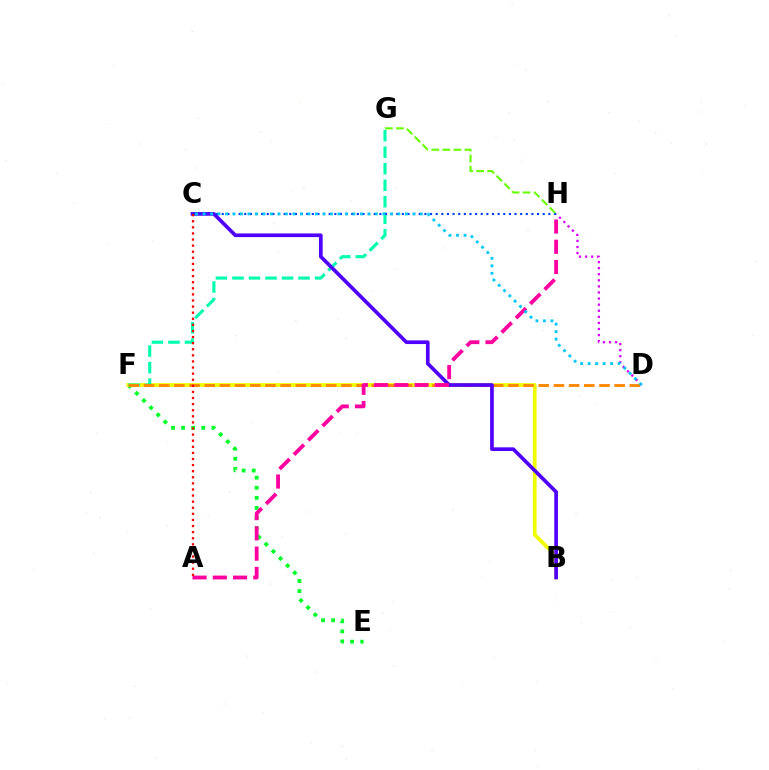{('E', 'F'): [{'color': '#00ff27', 'line_style': 'dotted', 'thickness': 2.74}], ('B', 'F'): [{'color': '#eeff00', 'line_style': 'solid', 'thickness': 2.69}], ('D', 'H'): [{'color': '#d600ff', 'line_style': 'dotted', 'thickness': 1.65}], ('F', 'G'): [{'color': '#00ffaf', 'line_style': 'dashed', 'thickness': 2.24}], ('D', 'F'): [{'color': '#ff8800', 'line_style': 'dashed', 'thickness': 2.06}], ('B', 'C'): [{'color': '#4f00ff', 'line_style': 'solid', 'thickness': 2.64}], ('C', 'H'): [{'color': '#003fff', 'line_style': 'dotted', 'thickness': 1.53}], ('G', 'H'): [{'color': '#66ff00', 'line_style': 'dashed', 'thickness': 1.5}], ('A', 'H'): [{'color': '#ff00a0', 'line_style': 'dashed', 'thickness': 2.75}], ('A', 'C'): [{'color': '#ff0000', 'line_style': 'dotted', 'thickness': 1.66}], ('C', 'D'): [{'color': '#00c7ff', 'line_style': 'dotted', 'thickness': 2.04}]}